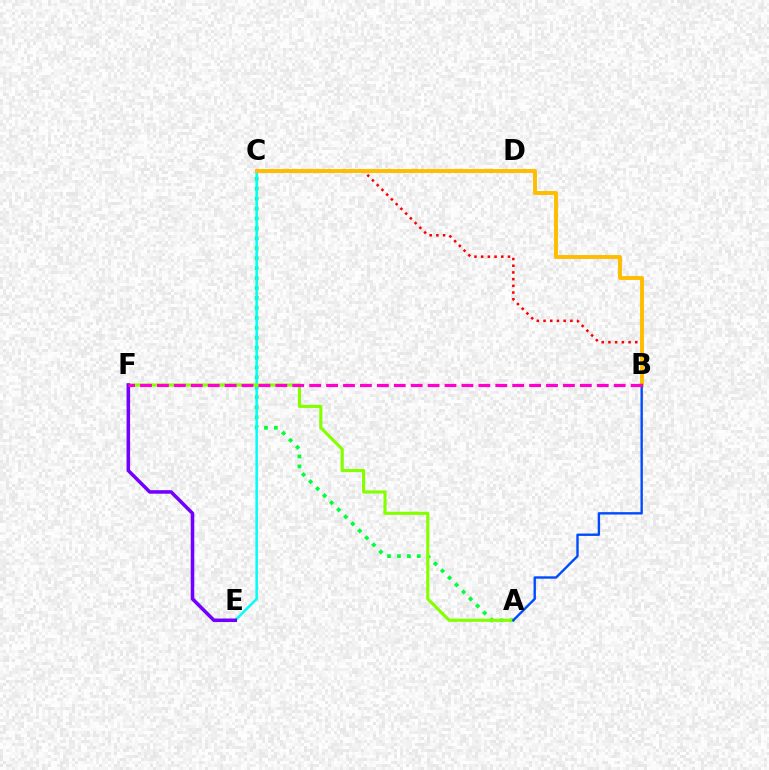{('A', 'C'): [{'color': '#00ff39', 'line_style': 'dotted', 'thickness': 2.7}], ('C', 'E'): [{'color': '#00fff6', 'line_style': 'solid', 'thickness': 1.82}], ('B', 'C'): [{'color': '#ff0000', 'line_style': 'dotted', 'thickness': 1.82}, {'color': '#ffbd00', 'line_style': 'solid', 'thickness': 2.82}], ('A', 'F'): [{'color': '#84ff00', 'line_style': 'solid', 'thickness': 2.24}], ('A', 'B'): [{'color': '#004bff', 'line_style': 'solid', 'thickness': 1.72}], ('E', 'F'): [{'color': '#7200ff', 'line_style': 'solid', 'thickness': 2.55}], ('B', 'F'): [{'color': '#ff00cf', 'line_style': 'dashed', 'thickness': 2.3}]}